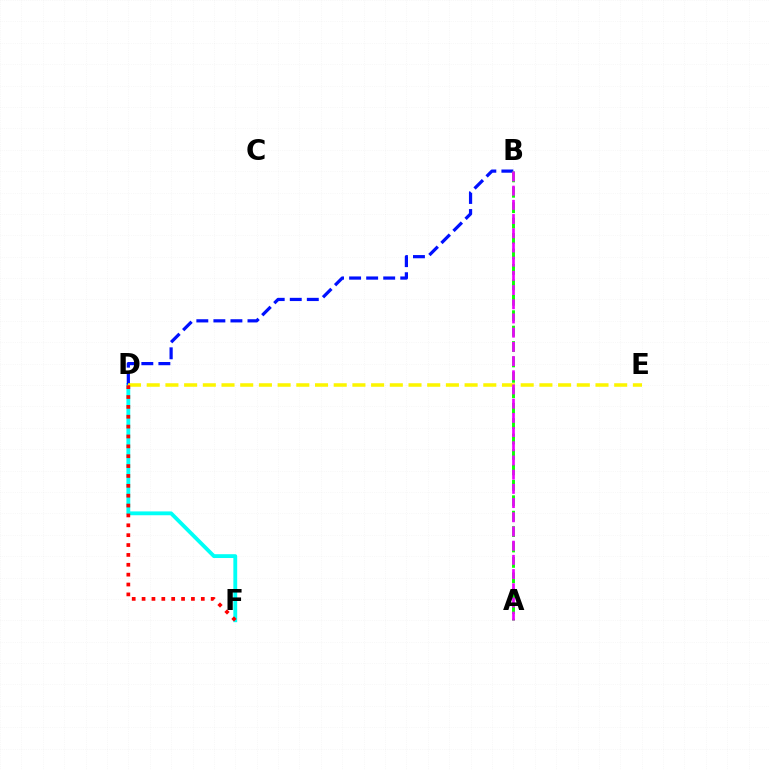{('D', 'F'): [{'color': '#00fff6', 'line_style': 'solid', 'thickness': 2.76}, {'color': '#ff0000', 'line_style': 'dotted', 'thickness': 2.68}], ('B', 'D'): [{'color': '#0010ff', 'line_style': 'dashed', 'thickness': 2.32}], ('D', 'E'): [{'color': '#fcf500', 'line_style': 'dashed', 'thickness': 2.54}], ('A', 'B'): [{'color': '#08ff00', 'line_style': 'dashed', 'thickness': 2.09}, {'color': '#ee00ff', 'line_style': 'dashed', 'thickness': 1.93}]}